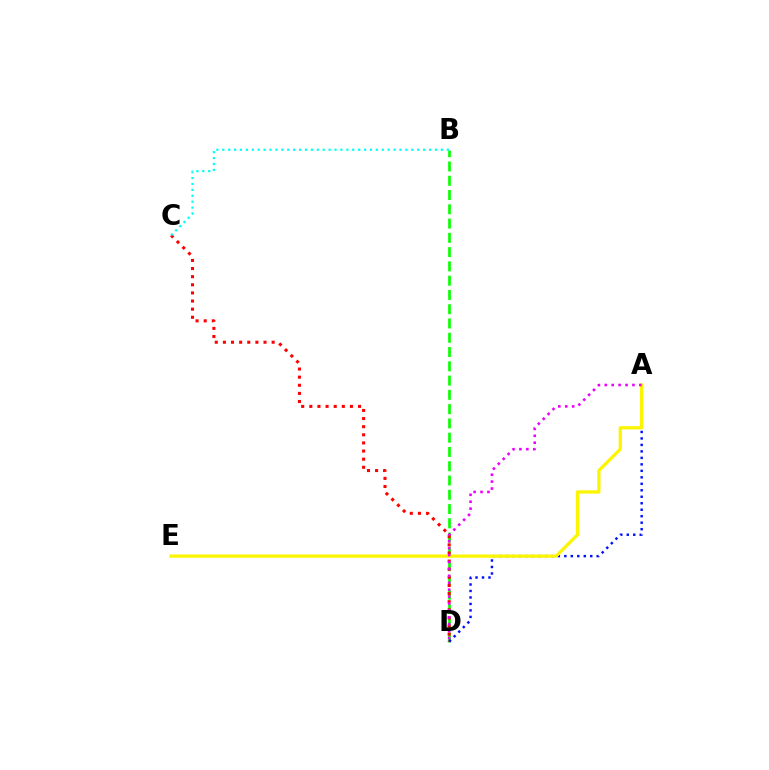{('B', 'D'): [{'color': '#08ff00', 'line_style': 'dashed', 'thickness': 1.94}], ('C', 'D'): [{'color': '#ff0000', 'line_style': 'dotted', 'thickness': 2.21}], ('A', 'D'): [{'color': '#0010ff', 'line_style': 'dotted', 'thickness': 1.76}, {'color': '#ee00ff', 'line_style': 'dotted', 'thickness': 1.88}], ('A', 'E'): [{'color': '#fcf500', 'line_style': 'solid', 'thickness': 2.35}], ('B', 'C'): [{'color': '#00fff6', 'line_style': 'dotted', 'thickness': 1.61}]}